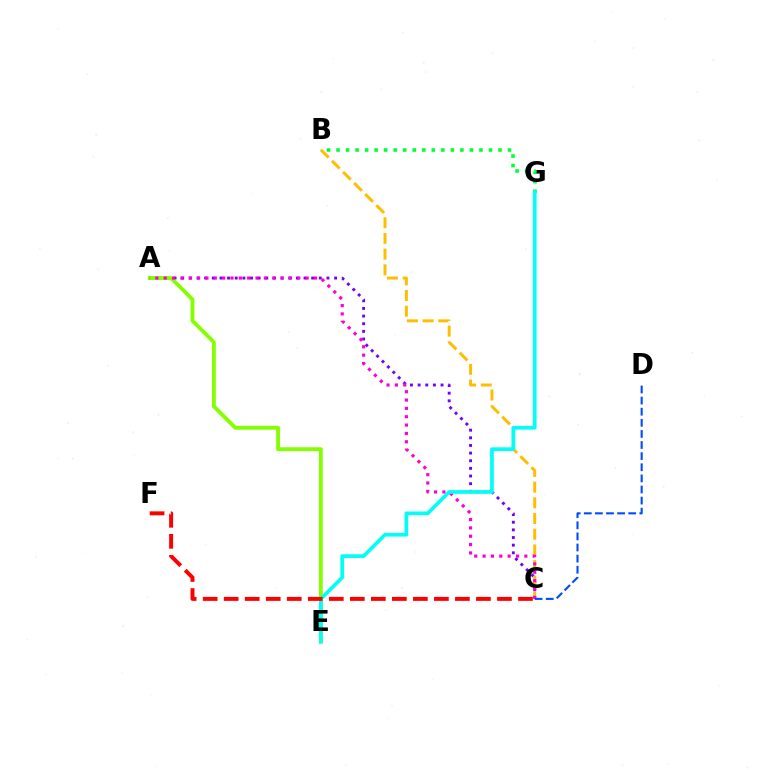{('A', 'C'): [{'color': '#7200ff', 'line_style': 'dotted', 'thickness': 2.08}, {'color': '#ff00cf', 'line_style': 'dotted', 'thickness': 2.27}], ('B', 'C'): [{'color': '#ffbd00', 'line_style': 'dashed', 'thickness': 2.13}], ('B', 'G'): [{'color': '#00ff39', 'line_style': 'dotted', 'thickness': 2.59}], ('A', 'E'): [{'color': '#84ff00', 'line_style': 'solid', 'thickness': 2.75}], ('C', 'D'): [{'color': '#004bff', 'line_style': 'dashed', 'thickness': 1.51}], ('E', 'G'): [{'color': '#00fff6', 'line_style': 'solid', 'thickness': 2.67}], ('C', 'F'): [{'color': '#ff0000', 'line_style': 'dashed', 'thickness': 2.86}]}